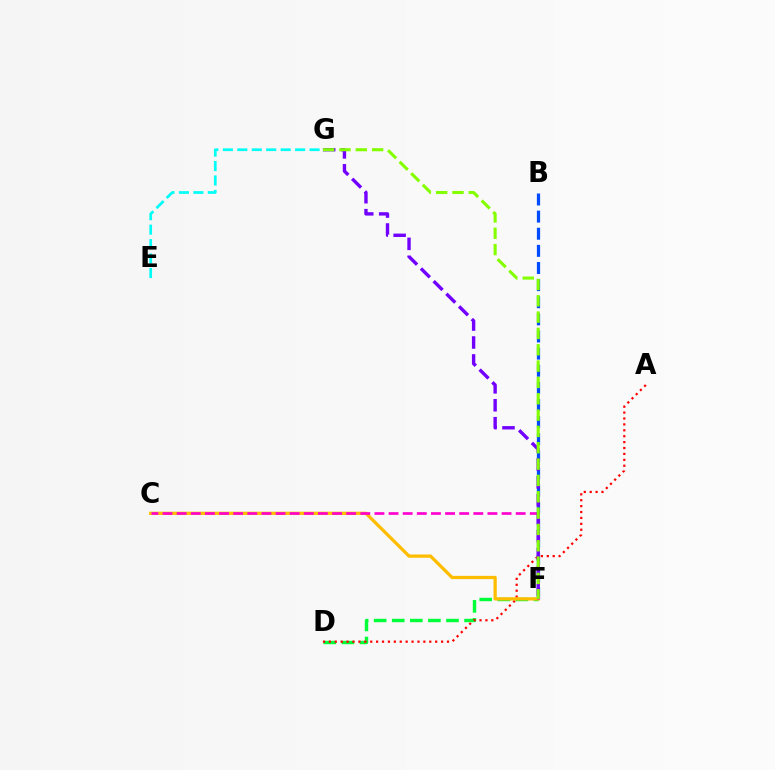{('B', 'F'): [{'color': '#004bff', 'line_style': 'dashed', 'thickness': 2.33}], ('E', 'G'): [{'color': '#00fff6', 'line_style': 'dashed', 'thickness': 1.96}], ('D', 'F'): [{'color': '#00ff39', 'line_style': 'dashed', 'thickness': 2.46}], ('A', 'D'): [{'color': '#ff0000', 'line_style': 'dotted', 'thickness': 1.6}], ('C', 'F'): [{'color': '#ffbd00', 'line_style': 'solid', 'thickness': 2.35}, {'color': '#ff00cf', 'line_style': 'dashed', 'thickness': 1.92}], ('F', 'G'): [{'color': '#7200ff', 'line_style': 'dashed', 'thickness': 2.44}, {'color': '#84ff00', 'line_style': 'dashed', 'thickness': 2.22}]}